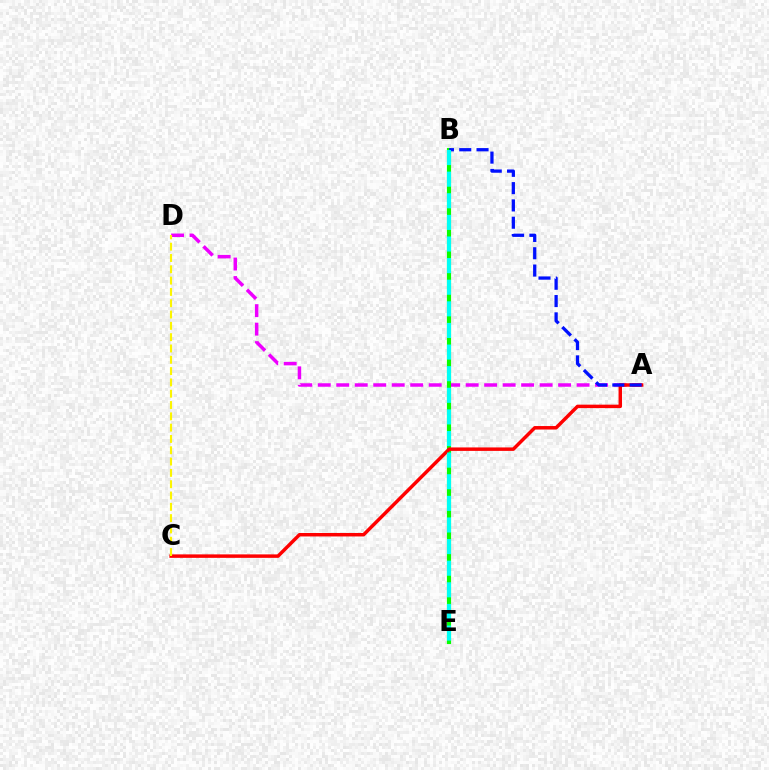{('A', 'D'): [{'color': '#ee00ff', 'line_style': 'dashed', 'thickness': 2.51}], ('B', 'E'): [{'color': '#08ff00', 'line_style': 'solid', 'thickness': 2.97}, {'color': '#00fff6', 'line_style': 'dashed', 'thickness': 2.94}], ('A', 'C'): [{'color': '#ff0000', 'line_style': 'solid', 'thickness': 2.49}], ('C', 'D'): [{'color': '#fcf500', 'line_style': 'dashed', 'thickness': 1.54}], ('A', 'B'): [{'color': '#0010ff', 'line_style': 'dashed', 'thickness': 2.35}]}